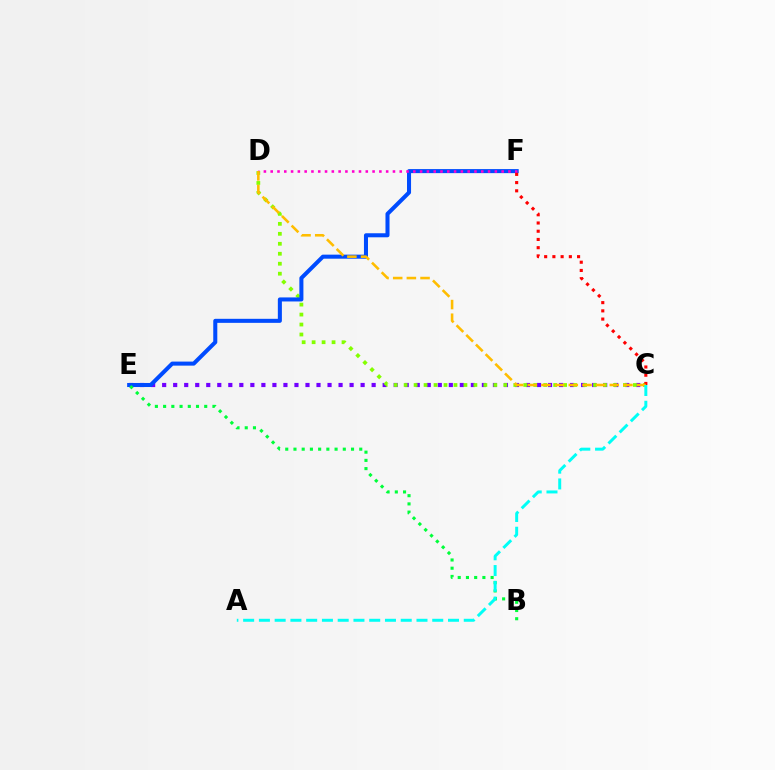{('C', 'E'): [{'color': '#7200ff', 'line_style': 'dotted', 'thickness': 3.0}], ('C', 'D'): [{'color': '#84ff00', 'line_style': 'dotted', 'thickness': 2.71}, {'color': '#ffbd00', 'line_style': 'dashed', 'thickness': 1.86}], ('E', 'F'): [{'color': '#004bff', 'line_style': 'solid', 'thickness': 2.91}], ('B', 'E'): [{'color': '#00ff39', 'line_style': 'dotted', 'thickness': 2.23}], ('D', 'F'): [{'color': '#ff00cf', 'line_style': 'dotted', 'thickness': 1.85}], ('C', 'F'): [{'color': '#ff0000', 'line_style': 'dotted', 'thickness': 2.24}], ('A', 'C'): [{'color': '#00fff6', 'line_style': 'dashed', 'thickness': 2.14}]}